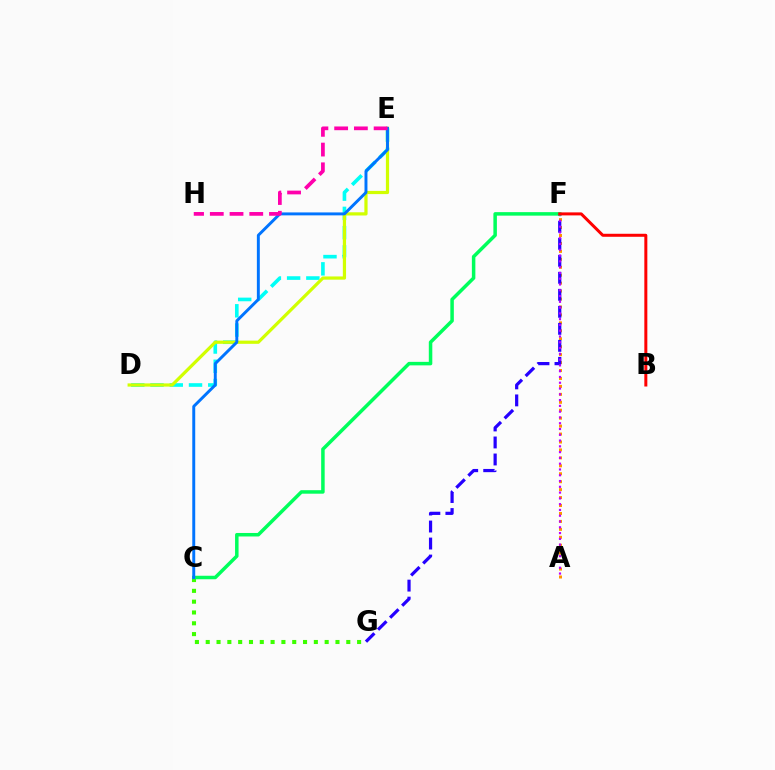{('A', 'F'): [{'color': '#ff9400', 'line_style': 'dotted', 'thickness': 2.16}, {'color': '#b900ff', 'line_style': 'dotted', 'thickness': 1.57}], ('F', 'G'): [{'color': '#2500ff', 'line_style': 'dashed', 'thickness': 2.31}], ('C', 'G'): [{'color': '#3dff00', 'line_style': 'dotted', 'thickness': 2.94}], ('C', 'F'): [{'color': '#00ff5c', 'line_style': 'solid', 'thickness': 2.52}], ('B', 'F'): [{'color': '#ff0000', 'line_style': 'solid', 'thickness': 2.16}], ('D', 'E'): [{'color': '#00fff6', 'line_style': 'dashed', 'thickness': 2.61}, {'color': '#d1ff00', 'line_style': 'solid', 'thickness': 2.31}], ('C', 'E'): [{'color': '#0074ff', 'line_style': 'solid', 'thickness': 2.11}], ('E', 'H'): [{'color': '#ff00ac', 'line_style': 'dashed', 'thickness': 2.68}]}